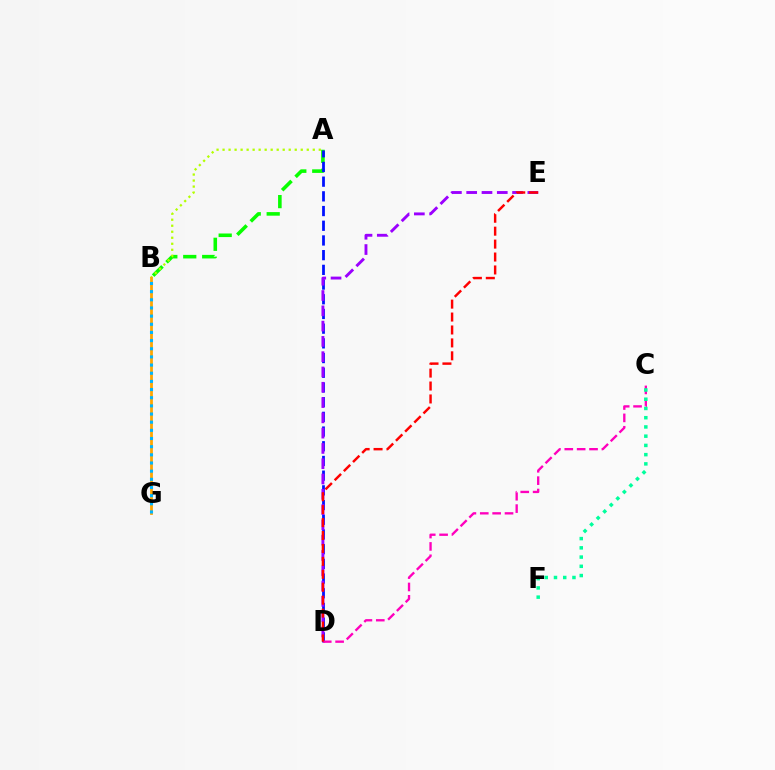{('A', 'B'): [{'color': '#08ff00', 'line_style': 'dashed', 'thickness': 2.57}, {'color': '#b3ff00', 'line_style': 'dotted', 'thickness': 1.63}], ('A', 'D'): [{'color': '#0010ff', 'line_style': 'dashed', 'thickness': 2.0}], ('B', 'G'): [{'color': '#ffa500', 'line_style': 'solid', 'thickness': 2.0}, {'color': '#00b5ff', 'line_style': 'dotted', 'thickness': 2.22}], ('D', 'E'): [{'color': '#9b00ff', 'line_style': 'dashed', 'thickness': 2.08}, {'color': '#ff0000', 'line_style': 'dashed', 'thickness': 1.76}], ('C', 'D'): [{'color': '#ff00bd', 'line_style': 'dashed', 'thickness': 1.68}], ('C', 'F'): [{'color': '#00ff9d', 'line_style': 'dotted', 'thickness': 2.51}]}